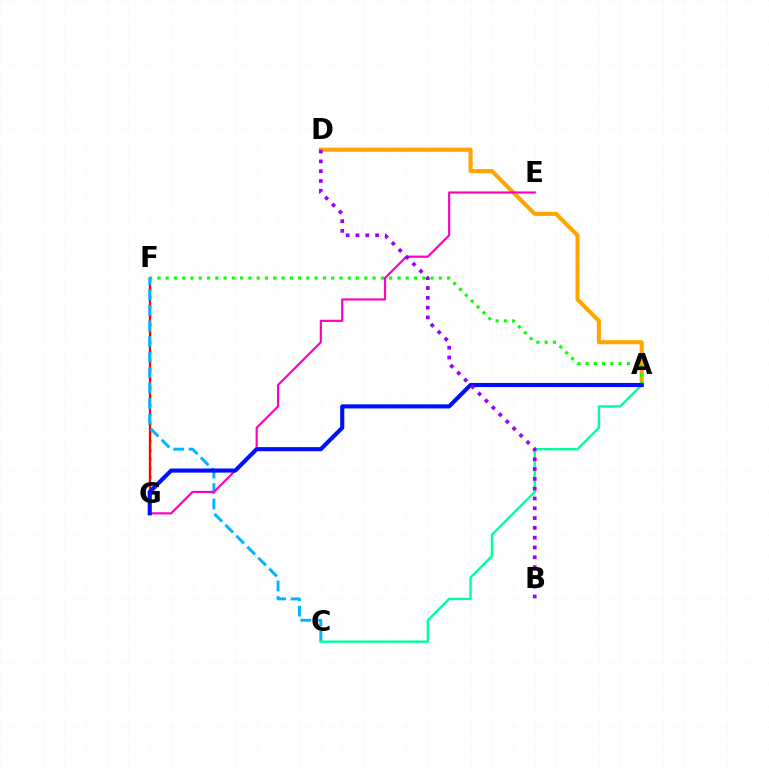{('A', 'D'): [{'color': '#ffa500', 'line_style': 'solid', 'thickness': 2.93}], ('F', 'G'): [{'color': '#b3ff00', 'line_style': 'dotted', 'thickness': 2.44}, {'color': '#ff0000', 'line_style': 'solid', 'thickness': 1.64}], ('A', 'F'): [{'color': '#08ff00', 'line_style': 'dotted', 'thickness': 2.25}], ('C', 'F'): [{'color': '#00b5ff', 'line_style': 'dashed', 'thickness': 2.11}], ('E', 'G'): [{'color': '#ff00bd', 'line_style': 'solid', 'thickness': 1.56}], ('A', 'C'): [{'color': '#00ff9d', 'line_style': 'solid', 'thickness': 1.72}], ('A', 'G'): [{'color': '#0010ff', 'line_style': 'solid', 'thickness': 2.96}], ('B', 'D'): [{'color': '#9b00ff', 'line_style': 'dotted', 'thickness': 2.66}]}